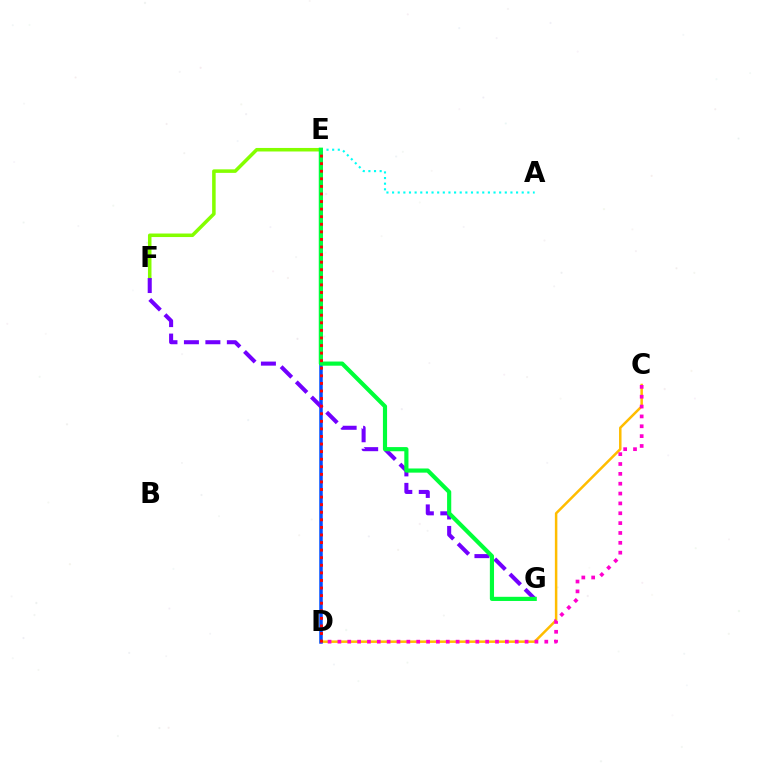{('E', 'F'): [{'color': '#84ff00', 'line_style': 'solid', 'thickness': 2.54}], ('C', 'D'): [{'color': '#ffbd00', 'line_style': 'solid', 'thickness': 1.8}, {'color': '#ff00cf', 'line_style': 'dotted', 'thickness': 2.68}], ('D', 'E'): [{'color': '#004bff', 'line_style': 'solid', 'thickness': 2.53}, {'color': '#ff0000', 'line_style': 'dotted', 'thickness': 2.06}], ('A', 'E'): [{'color': '#00fff6', 'line_style': 'dotted', 'thickness': 1.53}], ('F', 'G'): [{'color': '#7200ff', 'line_style': 'dashed', 'thickness': 2.92}], ('E', 'G'): [{'color': '#00ff39', 'line_style': 'solid', 'thickness': 2.99}]}